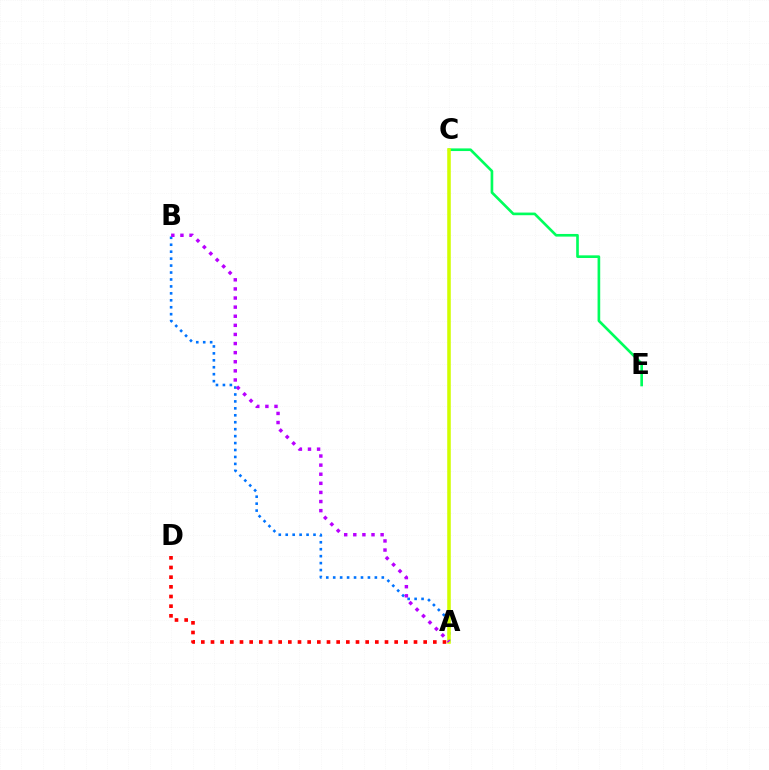{('A', 'B'): [{'color': '#0074ff', 'line_style': 'dotted', 'thickness': 1.89}, {'color': '#b900ff', 'line_style': 'dotted', 'thickness': 2.47}], ('A', 'D'): [{'color': '#ff0000', 'line_style': 'dotted', 'thickness': 2.63}], ('C', 'E'): [{'color': '#00ff5c', 'line_style': 'solid', 'thickness': 1.91}], ('A', 'C'): [{'color': '#d1ff00', 'line_style': 'solid', 'thickness': 2.56}]}